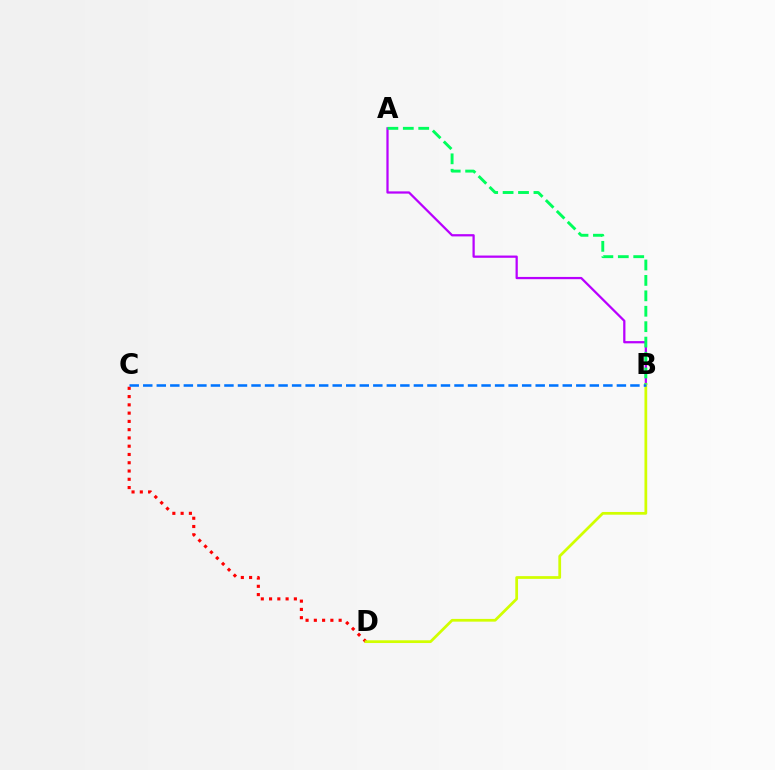{('C', 'D'): [{'color': '#ff0000', 'line_style': 'dotted', 'thickness': 2.25}], ('A', 'B'): [{'color': '#b900ff', 'line_style': 'solid', 'thickness': 1.62}, {'color': '#00ff5c', 'line_style': 'dashed', 'thickness': 2.1}], ('B', 'D'): [{'color': '#d1ff00', 'line_style': 'solid', 'thickness': 1.97}], ('B', 'C'): [{'color': '#0074ff', 'line_style': 'dashed', 'thickness': 1.84}]}